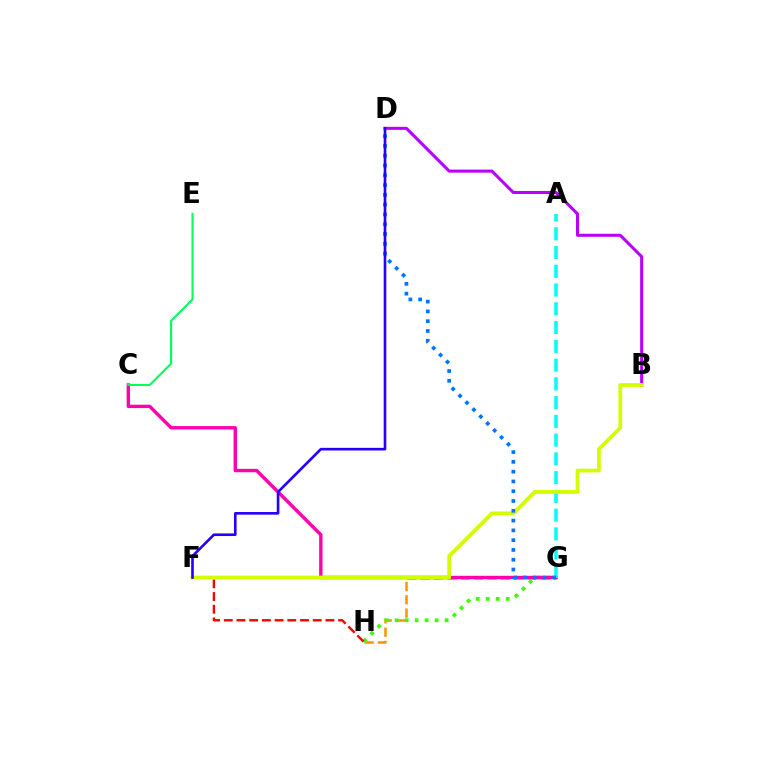{('G', 'H'): [{'color': '#ff9400', 'line_style': 'dashed', 'thickness': 1.81}, {'color': '#3dff00', 'line_style': 'dotted', 'thickness': 2.72}], ('C', 'G'): [{'color': '#ff00ac', 'line_style': 'solid', 'thickness': 2.44}], ('F', 'H'): [{'color': '#ff0000', 'line_style': 'dashed', 'thickness': 1.73}], ('B', 'D'): [{'color': '#b900ff', 'line_style': 'solid', 'thickness': 2.19}], ('C', 'E'): [{'color': '#00ff5c', 'line_style': 'solid', 'thickness': 1.5}], ('A', 'G'): [{'color': '#00fff6', 'line_style': 'dashed', 'thickness': 2.55}], ('B', 'F'): [{'color': '#d1ff00', 'line_style': 'solid', 'thickness': 2.72}], ('D', 'G'): [{'color': '#0074ff', 'line_style': 'dotted', 'thickness': 2.66}], ('D', 'F'): [{'color': '#2500ff', 'line_style': 'solid', 'thickness': 1.89}]}